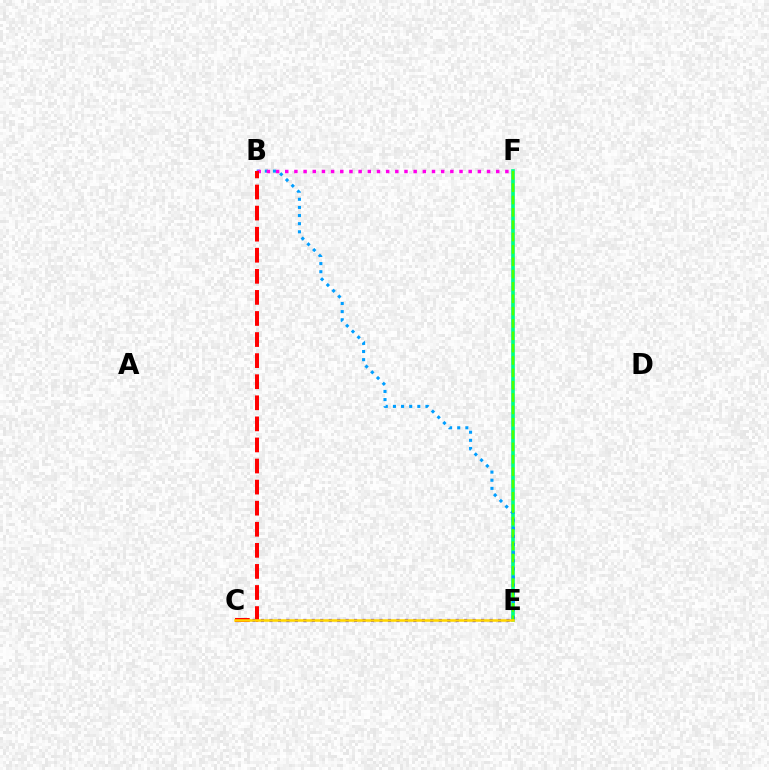{('C', 'E'): [{'color': '#3700ff', 'line_style': 'dotted', 'thickness': 2.3}, {'color': '#ffd500', 'line_style': 'solid', 'thickness': 1.84}], ('E', 'F'): [{'color': '#00ff86', 'line_style': 'solid', 'thickness': 2.64}, {'color': '#4fff00', 'line_style': 'dashed', 'thickness': 1.68}], ('B', 'E'): [{'color': '#009eff', 'line_style': 'dotted', 'thickness': 2.21}], ('B', 'F'): [{'color': '#ff00ed', 'line_style': 'dotted', 'thickness': 2.49}], ('B', 'C'): [{'color': '#ff0000', 'line_style': 'dashed', 'thickness': 2.86}]}